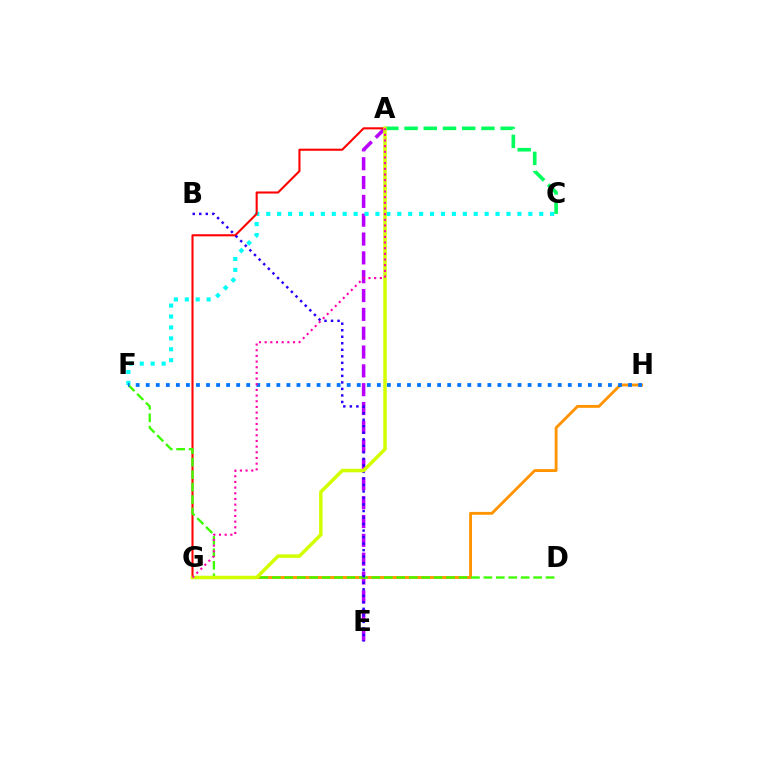{('A', 'E'): [{'color': '#b900ff', 'line_style': 'dashed', 'thickness': 2.56}], ('G', 'H'): [{'color': '#ff9400', 'line_style': 'solid', 'thickness': 2.06}], ('C', 'F'): [{'color': '#00fff6', 'line_style': 'dotted', 'thickness': 2.97}], ('A', 'G'): [{'color': '#ff0000', 'line_style': 'solid', 'thickness': 1.5}, {'color': '#d1ff00', 'line_style': 'solid', 'thickness': 2.52}, {'color': '#ff00ac', 'line_style': 'dotted', 'thickness': 1.54}], ('A', 'C'): [{'color': '#00ff5c', 'line_style': 'dashed', 'thickness': 2.61}], ('D', 'F'): [{'color': '#3dff00', 'line_style': 'dashed', 'thickness': 1.69}], ('B', 'E'): [{'color': '#2500ff', 'line_style': 'dotted', 'thickness': 1.77}], ('F', 'H'): [{'color': '#0074ff', 'line_style': 'dotted', 'thickness': 2.73}]}